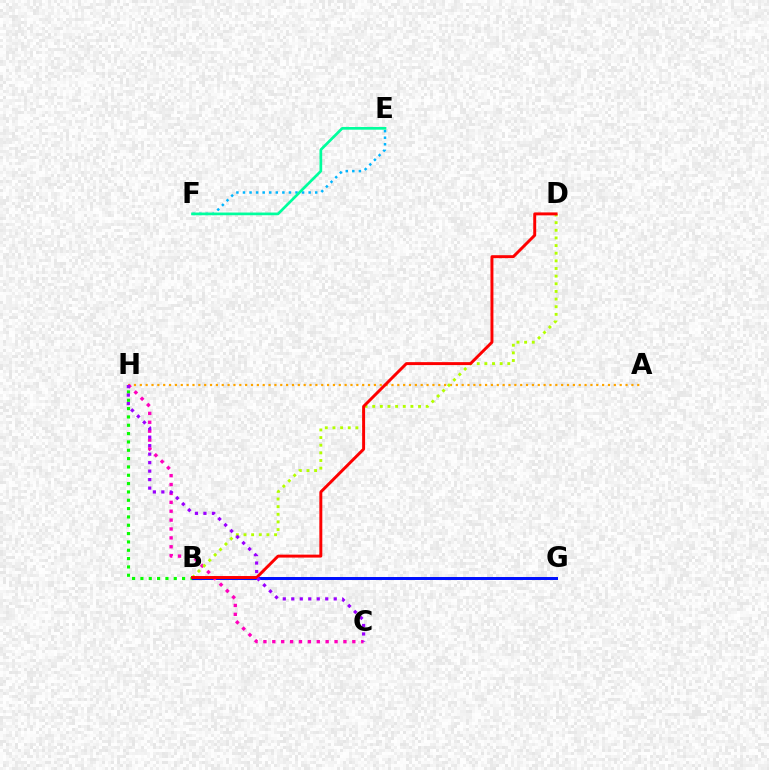{('B', 'H'): [{'color': '#08ff00', 'line_style': 'dotted', 'thickness': 2.26}], ('E', 'F'): [{'color': '#00b5ff', 'line_style': 'dotted', 'thickness': 1.78}, {'color': '#00ff9d', 'line_style': 'solid', 'thickness': 1.95}], ('B', 'G'): [{'color': '#0010ff', 'line_style': 'solid', 'thickness': 2.14}], ('A', 'H'): [{'color': '#ffa500', 'line_style': 'dotted', 'thickness': 1.59}], ('C', 'H'): [{'color': '#ff00bd', 'line_style': 'dotted', 'thickness': 2.42}, {'color': '#9b00ff', 'line_style': 'dotted', 'thickness': 2.31}], ('B', 'D'): [{'color': '#b3ff00', 'line_style': 'dotted', 'thickness': 2.08}, {'color': '#ff0000', 'line_style': 'solid', 'thickness': 2.12}]}